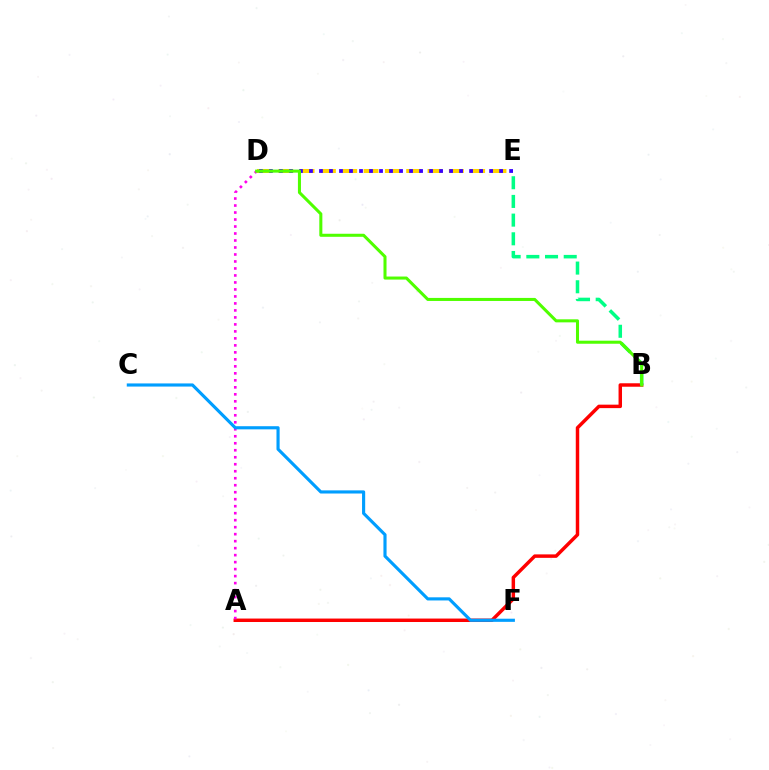{('A', 'B'): [{'color': '#ff0000', 'line_style': 'solid', 'thickness': 2.49}], ('B', 'E'): [{'color': '#00ff86', 'line_style': 'dashed', 'thickness': 2.54}], ('A', 'D'): [{'color': '#ff00ed', 'line_style': 'dotted', 'thickness': 1.9}], ('C', 'F'): [{'color': '#009eff', 'line_style': 'solid', 'thickness': 2.26}], ('D', 'E'): [{'color': '#ffd500', 'line_style': 'dashed', 'thickness': 2.9}, {'color': '#3700ff', 'line_style': 'dotted', 'thickness': 2.72}], ('B', 'D'): [{'color': '#4fff00', 'line_style': 'solid', 'thickness': 2.19}]}